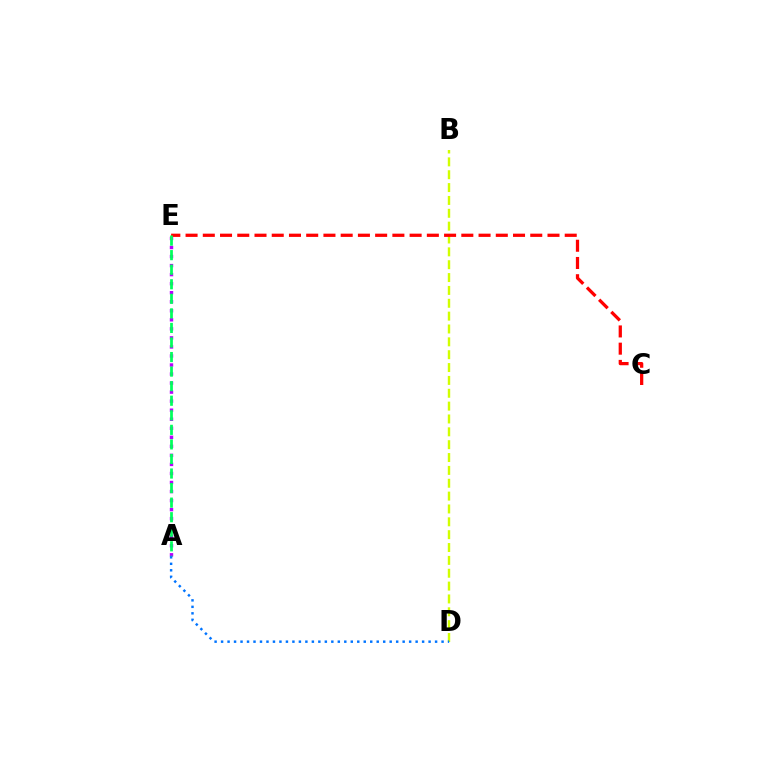{('B', 'D'): [{'color': '#d1ff00', 'line_style': 'dashed', 'thickness': 1.75}], ('A', 'E'): [{'color': '#b900ff', 'line_style': 'dotted', 'thickness': 2.46}, {'color': '#00ff5c', 'line_style': 'dashed', 'thickness': 1.98}], ('C', 'E'): [{'color': '#ff0000', 'line_style': 'dashed', 'thickness': 2.34}], ('A', 'D'): [{'color': '#0074ff', 'line_style': 'dotted', 'thickness': 1.76}]}